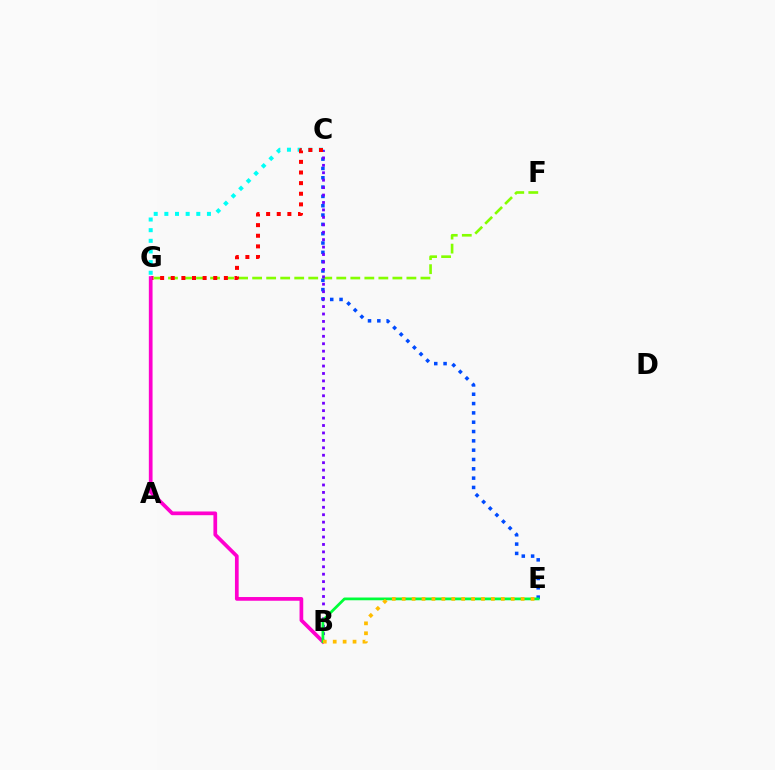{('C', 'G'): [{'color': '#00fff6', 'line_style': 'dotted', 'thickness': 2.89}, {'color': '#ff0000', 'line_style': 'dotted', 'thickness': 2.89}], ('F', 'G'): [{'color': '#84ff00', 'line_style': 'dashed', 'thickness': 1.91}], ('C', 'E'): [{'color': '#004bff', 'line_style': 'dotted', 'thickness': 2.53}], ('B', 'C'): [{'color': '#7200ff', 'line_style': 'dotted', 'thickness': 2.02}], ('B', 'G'): [{'color': '#ff00cf', 'line_style': 'solid', 'thickness': 2.67}], ('B', 'E'): [{'color': '#00ff39', 'line_style': 'solid', 'thickness': 1.98}, {'color': '#ffbd00', 'line_style': 'dotted', 'thickness': 2.69}]}